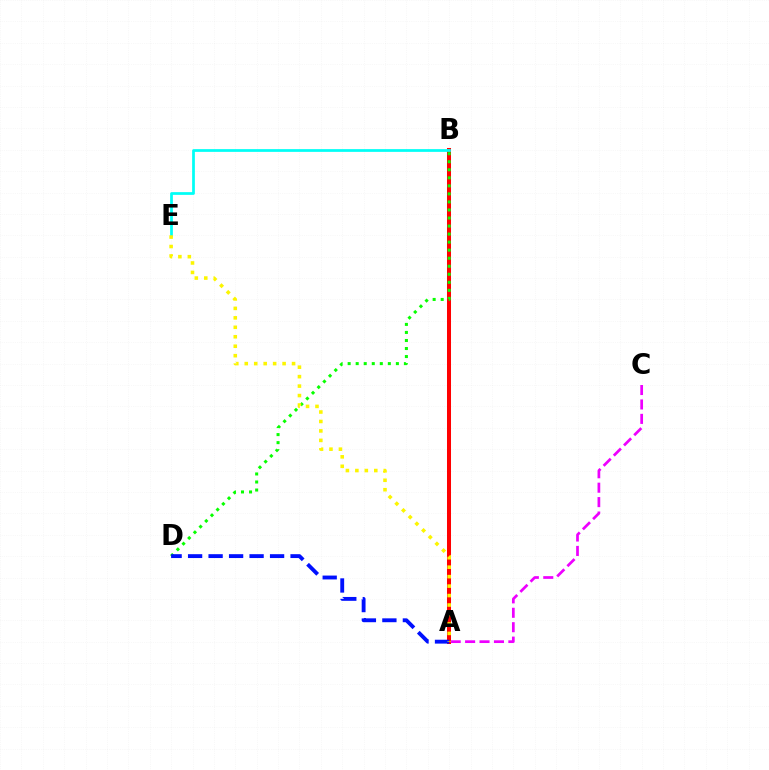{('A', 'B'): [{'color': '#ff0000', 'line_style': 'solid', 'thickness': 2.89}], ('B', 'E'): [{'color': '#00fff6', 'line_style': 'solid', 'thickness': 1.97}], ('A', 'C'): [{'color': '#ee00ff', 'line_style': 'dashed', 'thickness': 1.96}], ('B', 'D'): [{'color': '#08ff00', 'line_style': 'dotted', 'thickness': 2.18}], ('A', 'D'): [{'color': '#0010ff', 'line_style': 'dashed', 'thickness': 2.78}], ('A', 'E'): [{'color': '#fcf500', 'line_style': 'dotted', 'thickness': 2.57}]}